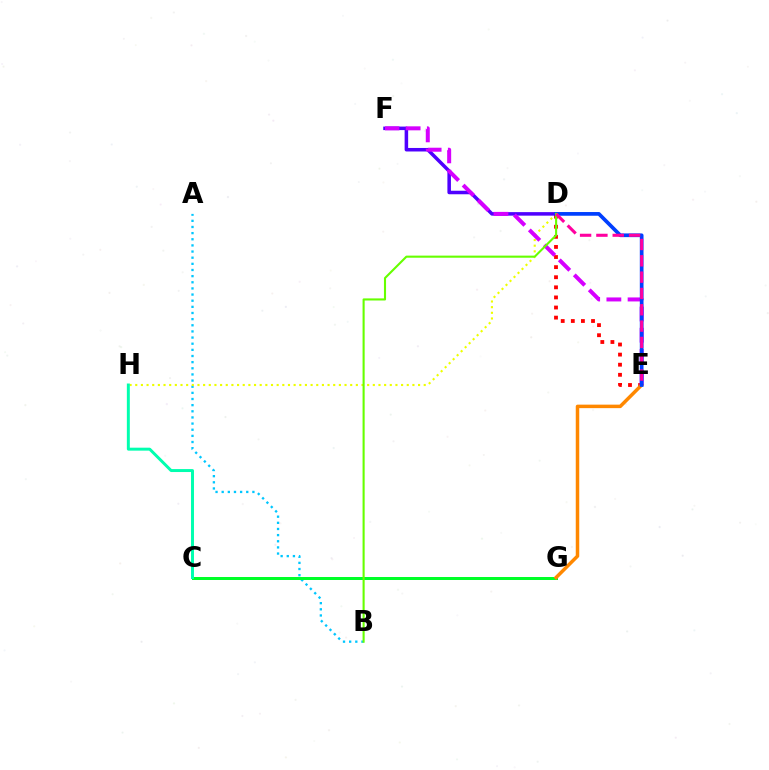{('A', 'B'): [{'color': '#00c7ff', 'line_style': 'dotted', 'thickness': 1.67}], ('D', 'H'): [{'color': '#eeff00', 'line_style': 'dotted', 'thickness': 1.54}], ('D', 'E'): [{'color': '#ff0000', 'line_style': 'dotted', 'thickness': 2.74}, {'color': '#003fff', 'line_style': 'solid', 'thickness': 2.67}, {'color': '#ff00a0', 'line_style': 'dashed', 'thickness': 2.22}], ('D', 'F'): [{'color': '#4f00ff', 'line_style': 'solid', 'thickness': 2.54}], ('C', 'G'): [{'color': '#00ff27', 'line_style': 'solid', 'thickness': 2.15}], ('C', 'H'): [{'color': '#00ffaf', 'line_style': 'solid', 'thickness': 2.13}], ('E', 'G'): [{'color': '#ff8800', 'line_style': 'solid', 'thickness': 2.52}], ('E', 'F'): [{'color': '#d600ff', 'line_style': 'dashed', 'thickness': 2.88}], ('B', 'D'): [{'color': '#66ff00', 'line_style': 'solid', 'thickness': 1.51}]}